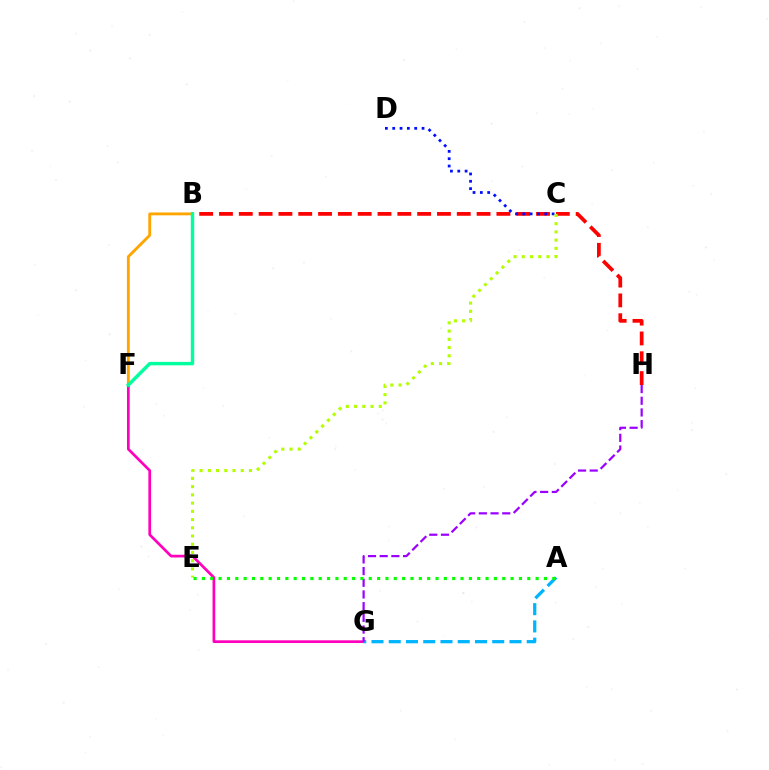{('B', 'F'): [{'color': '#ffa500', 'line_style': 'solid', 'thickness': 2.05}, {'color': '#00ff9d', 'line_style': 'solid', 'thickness': 2.47}], ('B', 'H'): [{'color': '#ff0000', 'line_style': 'dashed', 'thickness': 2.69}], ('F', 'G'): [{'color': '#ff00bd', 'line_style': 'solid', 'thickness': 1.95}], ('C', 'D'): [{'color': '#0010ff', 'line_style': 'dotted', 'thickness': 1.99}], ('A', 'G'): [{'color': '#00b5ff', 'line_style': 'dashed', 'thickness': 2.34}], ('G', 'H'): [{'color': '#9b00ff', 'line_style': 'dashed', 'thickness': 1.59}], ('C', 'E'): [{'color': '#b3ff00', 'line_style': 'dotted', 'thickness': 2.24}], ('A', 'E'): [{'color': '#08ff00', 'line_style': 'dotted', 'thickness': 2.27}]}